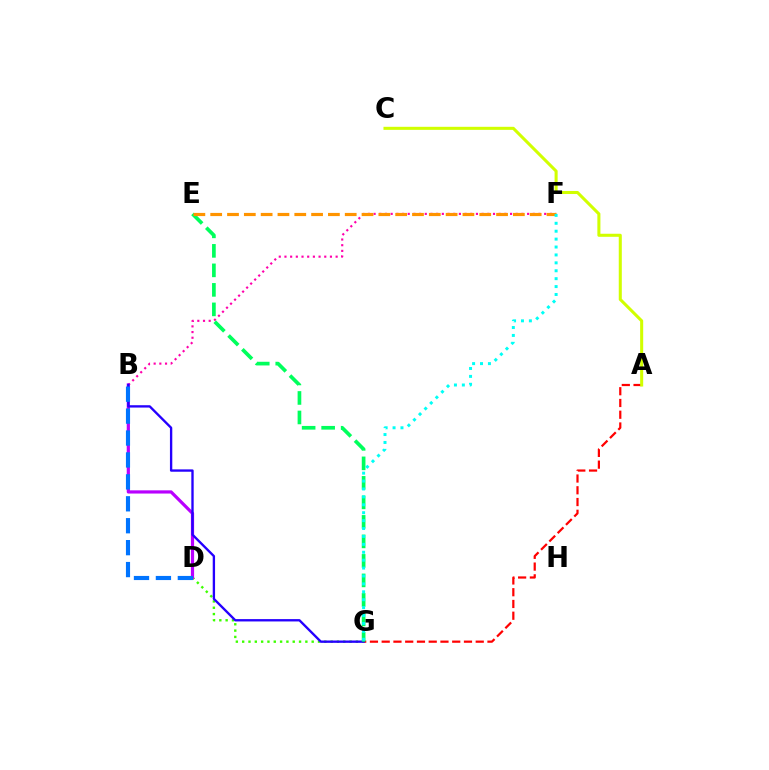{('A', 'G'): [{'color': '#ff0000', 'line_style': 'dashed', 'thickness': 1.6}], ('B', 'F'): [{'color': '#ff00ac', 'line_style': 'dotted', 'thickness': 1.54}], ('D', 'G'): [{'color': '#3dff00', 'line_style': 'dotted', 'thickness': 1.72}], ('B', 'D'): [{'color': '#b900ff', 'line_style': 'solid', 'thickness': 2.31}, {'color': '#0074ff', 'line_style': 'dashed', 'thickness': 2.98}], ('A', 'C'): [{'color': '#d1ff00', 'line_style': 'solid', 'thickness': 2.2}], ('B', 'G'): [{'color': '#2500ff', 'line_style': 'solid', 'thickness': 1.69}], ('E', 'G'): [{'color': '#00ff5c', 'line_style': 'dashed', 'thickness': 2.65}], ('E', 'F'): [{'color': '#ff9400', 'line_style': 'dashed', 'thickness': 2.28}], ('F', 'G'): [{'color': '#00fff6', 'line_style': 'dotted', 'thickness': 2.15}]}